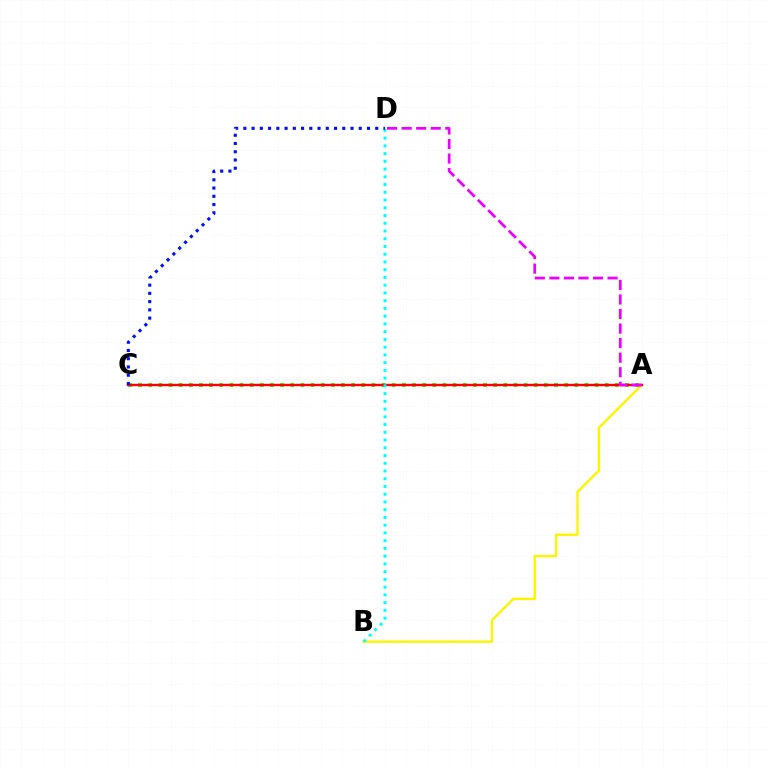{('A', 'B'): [{'color': '#fcf500', 'line_style': 'solid', 'thickness': 1.72}], ('A', 'C'): [{'color': '#08ff00', 'line_style': 'dotted', 'thickness': 2.76}, {'color': '#ff0000', 'line_style': 'solid', 'thickness': 1.71}], ('B', 'D'): [{'color': '#00fff6', 'line_style': 'dotted', 'thickness': 2.1}], ('A', 'D'): [{'color': '#ee00ff', 'line_style': 'dashed', 'thickness': 1.98}], ('C', 'D'): [{'color': '#0010ff', 'line_style': 'dotted', 'thickness': 2.24}]}